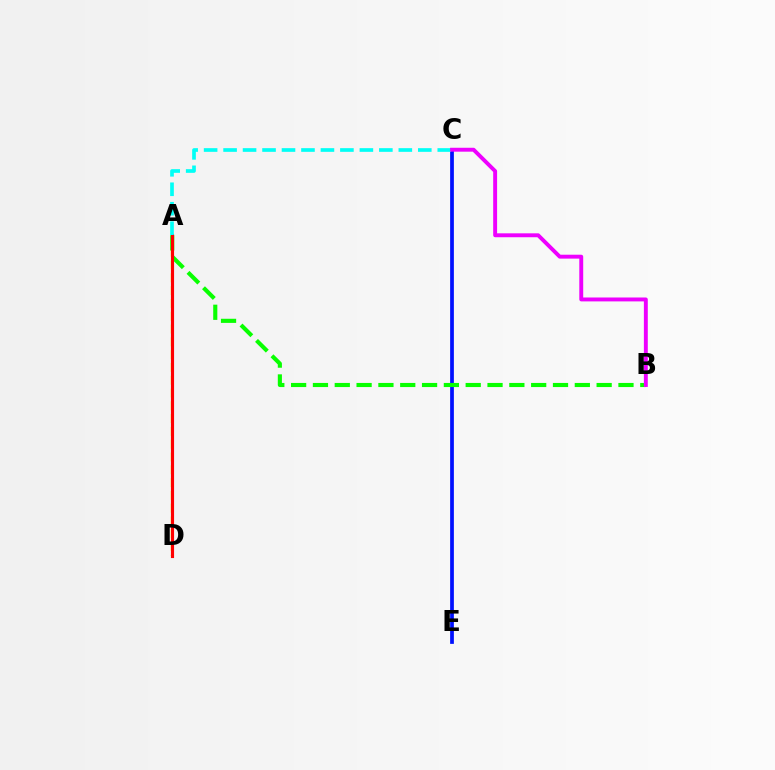{('C', 'E'): [{'color': '#0010ff', 'line_style': 'solid', 'thickness': 2.69}], ('A', 'D'): [{'color': '#fcf500', 'line_style': 'dashed', 'thickness': 1.74}, {'color': '#ff0000', 'line_style': 'solid', 'thickness': 2.25}], ('A', 'B'): [{'color': '#08ff00', 'line_style': 'dashed', 'thickness': 2.96}], ('A', 'C'): [{'color': '#00fff6', 'line_style': 'dashed', 'thickness': 2.65}], ('B', 'C'): [{'color': '#ee00ff', 'line_style': 'solid', 'thickness': 2.81}]}